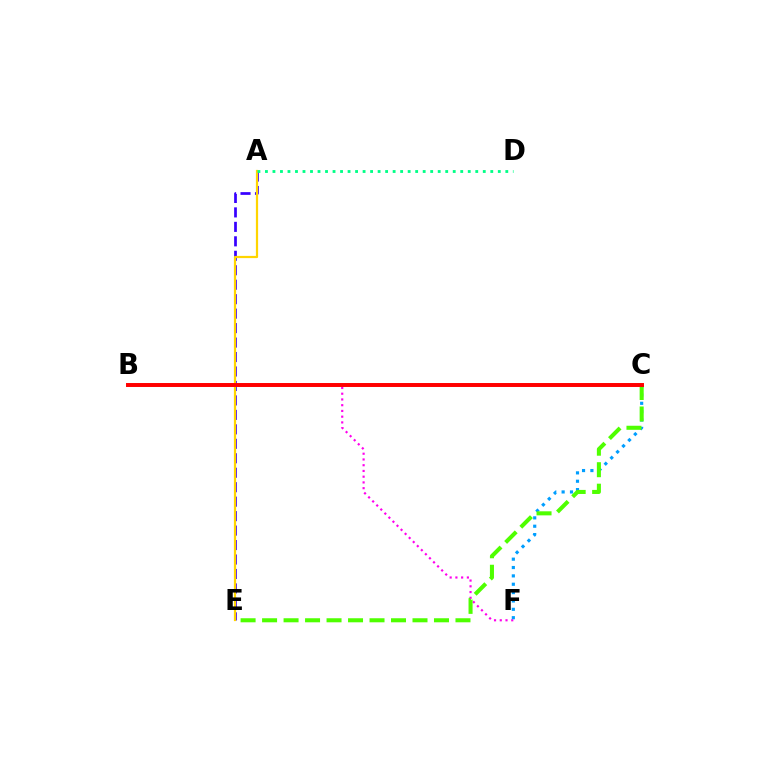{('B', 'F'): [{'color': '#ff00ed', 'line_style': 'dotted', 'thickness': 1.56}], ('C', 'F'): [{'color': '#009eff', 'line_style': 'dotted', 'thickness': 2.27}], ('A', 'E'): [{'color': '#3700ff', 'line_style': 'dashed', 'thickness': 1.96}, {'color': '#ffd500', 'line_style': 'solid', 'thickness': 1.6}], ('A', 'D'): [{'color': '#00ff86', 'line_style': 'dotted', 'thickness': 2.04}], ('C', 'E'): [{'color': '#4fff00', 'line_style': 'dashed', 'thickness': 2.92}], ('B', 'C'): [{'color': '#ff0000', 'line_style': 'solid', 'thickness': 2.85}]}